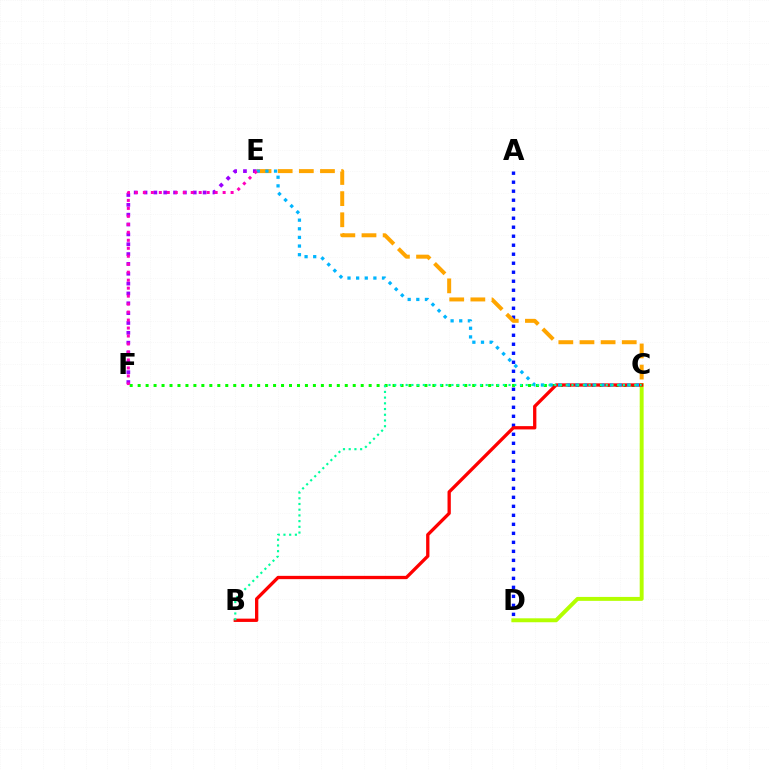{('A', 'D'): [{'color': '#0010ff', 'line_style': 'dotted', 'thickness': 2.45}], ('E', 'F'): [{'color': '#9b00ff', 'line_style': 'dotted', 'thickness': 2.67}, {'color': '#ff00bd', 'line_style': 'dotted', 'thickness': 2.17}], ('C', 'E'): [{'color': '#ffa500', 'line_style': 'dashed', 'thickness': 2.87}, {'color': '#00b5ff', 'line_style': 'dotted', 'thickness': 2.34}], ('C', 'F'): [{'color': '#08ff00', 'line_style': 'dotted', 'thickness': 2.16}], ('C', 'D'): [{'color': '#b3ff00', 'line_style': 'solid', 'thickness': 2.83}], ('B', 'C'): [{'color': '#ff0000', 'line_style': 'solid', 'thickness': 2.38}, {'color': '#00ff9d', 'line_style': 'dotted', 'thickness': 1.55}]}